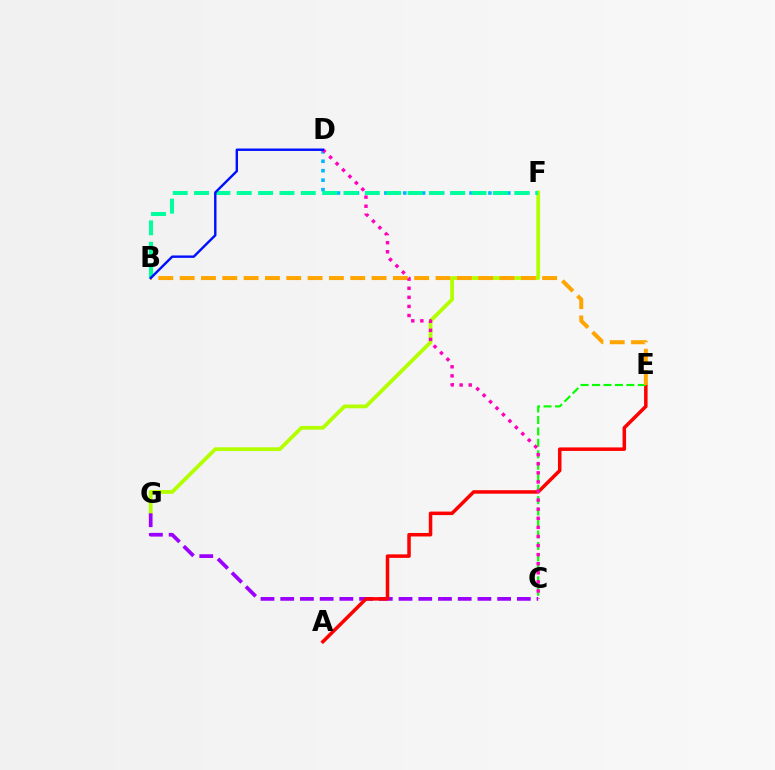{('F', 'G'): [{'color': '#b3ff00', 'line_style': 'solid', 'thickness': 2.71}], ('C', 'G'): [{'color': '#9b00ff', 'line_style': 'dashed', 'thickness': 2.68}], ('A', 'E'): [{'color': '#ff0000', 'line_style': 'solid', 'thickness': 2.53}], ('C', 'E'): [{'color': '#08ff00', 'line_style': 'dashed', 'thickness': 1.56}], ('B', 'E'): [{'color': '#ffa500', 'line_style': 'dashed', 'thickness': 2.9}], ('D', 'F'): [{'color': '#00b5ff', 'line_style': 'dotted', 'thickness': 2.57}], ('B', 'F'): [{'color': '#00ff9d', 'line_style': 'dashed', 'thickness': 2.9}], ('C', 'D'): [{'color': '#ff00bd', 'line_style': 'dotted', 'thickness': 2.47}], ('B', 'D'): [{'color': '#0010ff', 'line_style': 'solid', 'thickness': 1.74}]}